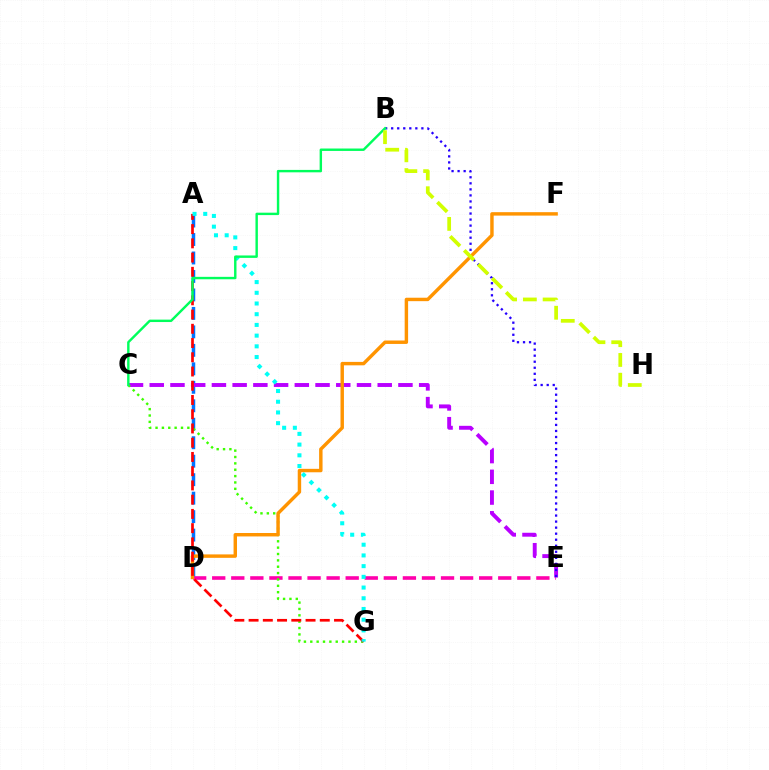{('A', 'D'): [{'color': '#0074ff', 'line_style': 'dashed', 'thickness': 2.51}], ('D', 'E'): [{'color': '#ff00ac', 'line_style': 'dashed', 'thickness': 2.59}], ('C', 'E'): [{'color': '#b900ff', 'line_style': 'dashed', 'thickness': 2.82}], ('B', 'E'): [{'color': '#2500ff', 'line_style': 'dotted', 'thickness': 1.64}], ('C', 'G'): [{'color': '#3dff00', 'line_style': 'dotted', 'thickness': 1.73}], ('D', 'F'): [{'color': '#ff9400', 'line_style': 'solid', 'thickness': 2.47}], ('A', 'G'): [{'color': '#ff0000', 'line_style': 'dashed', 'thickness': 1.93}, {'color': '#00fff6', 'line_style': 'dotted', 'thickness': 2.91}], ('B', 'C'): [{'color': '#00ff5c', 'line_style': 'solid', 'thickness': 1.74}], ('B', 'H'): [{'color': '#d1ff00', 'line_style': 'dashed', 'thickness': 2.69}]}